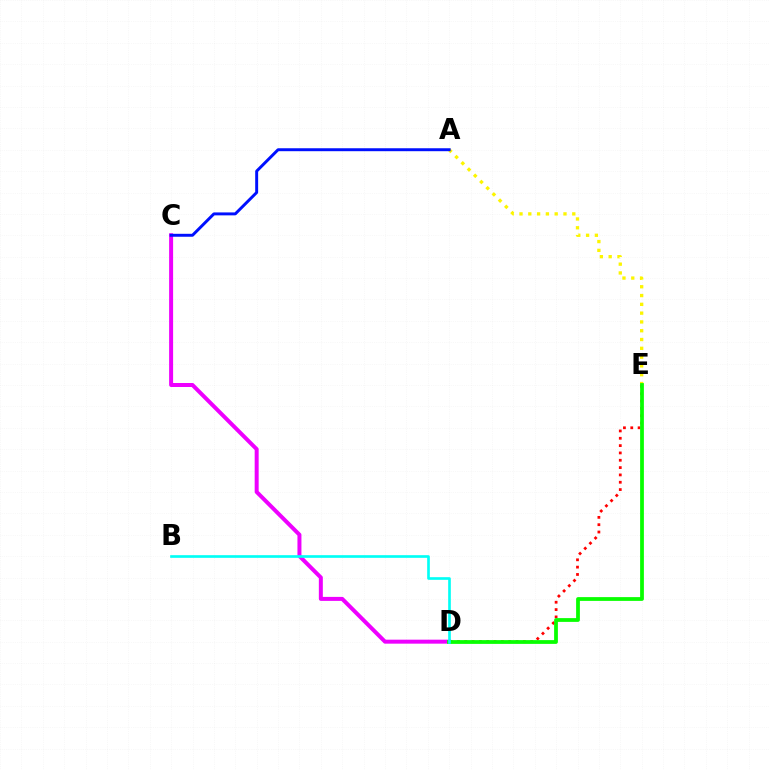{('C', 'D'): [{'color': '#ee00ff', 'line_style': 'solid', 'thickness': 2.87}], ('A', 'E'): [{'color': '#fcf500', 'line_style': 'dotted', 'thickness': 2.39}], ('D', 'E'): [{'color': '#ff0000', 'line_style': 'dotted', 'thickness': 1.99}, {'color': '#08ff00', 'line_style': 'solid', 'thickness': 2.71}], ('A', 'C'): [{'color': '#0010ff', 'line_style': 'solid', 'thickness': 2.12}], ('B', 'D'): [{'color': '#00fff6', 'line_style': 'solid', 'thickness': 1.91}]}